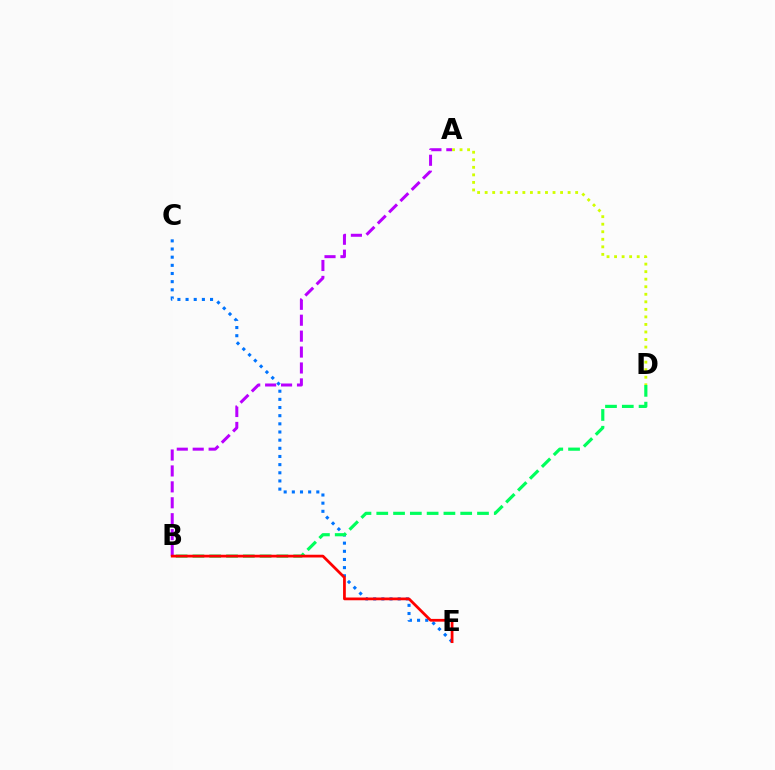{('C', 'E'): [{'color': '#0074ff', 'line_style': 'dotted', 'thickness': 2.22}], ('A', 'B'): [{'color': '#b900ff', 'line_style': 'dashed', 'thickness': 2.16}], ('B', 'D'): [{'color': '#00ff5c', 'line_style': 'dashed', 'thickness': 2.28}], ('A', 'D'): [{'color': '#d1ff00', 'line_style': 'dotted', 'thickness': 2.05}], ('B', 'E'): [{'color': '#ff0000', 'line_style': 'solid', 'thickness': 1.98}]}